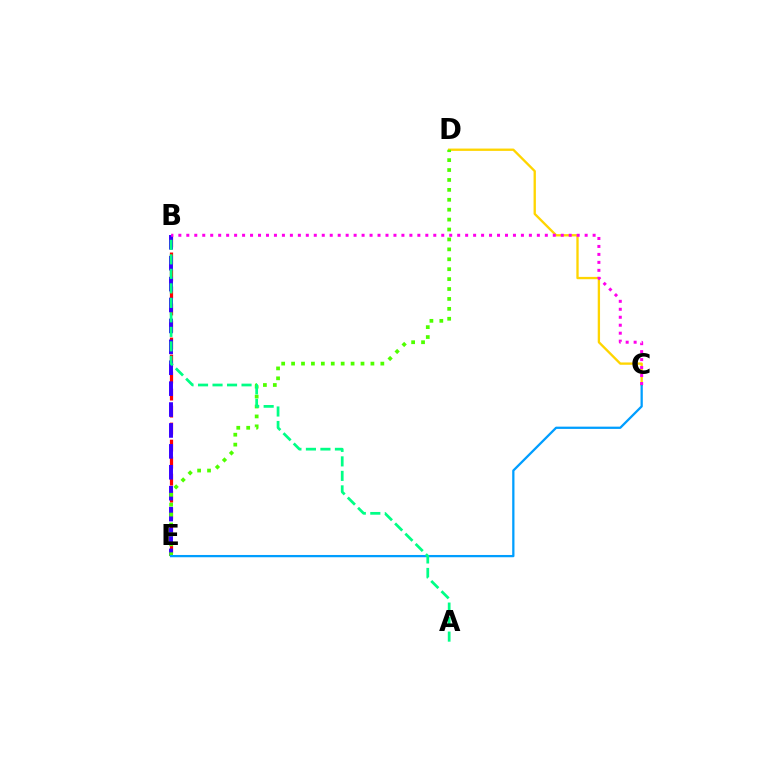{('C', 'D'): [{'color': '#ffd500', 'line_style': 'solid', 'thickness': 1.68}], ('B', 'E'): [{'color': '#ff0000', 'line_style': 'dashed', 'thickness': 2.31}, {'color': '#3700ff', 'line_style': 'dashed', 'thickness': 2.84}], ('D', 'E'): [{'color': '#4fff00', 'line_style': 'dotted', 'thickness': 2.69}], ('C', 'E'): [{'color': '#009eff', 'line_style': 'solid', 'thickness': 1.63}], ('A', 'B'): [{'color': '#00ff86', 'line_style': 'dashed', 'thickness': 1.97}], ('B', 'C'): [{'color': '#ff00ed', 'line_style': 'dotted', 'thickness': 2.16}]}